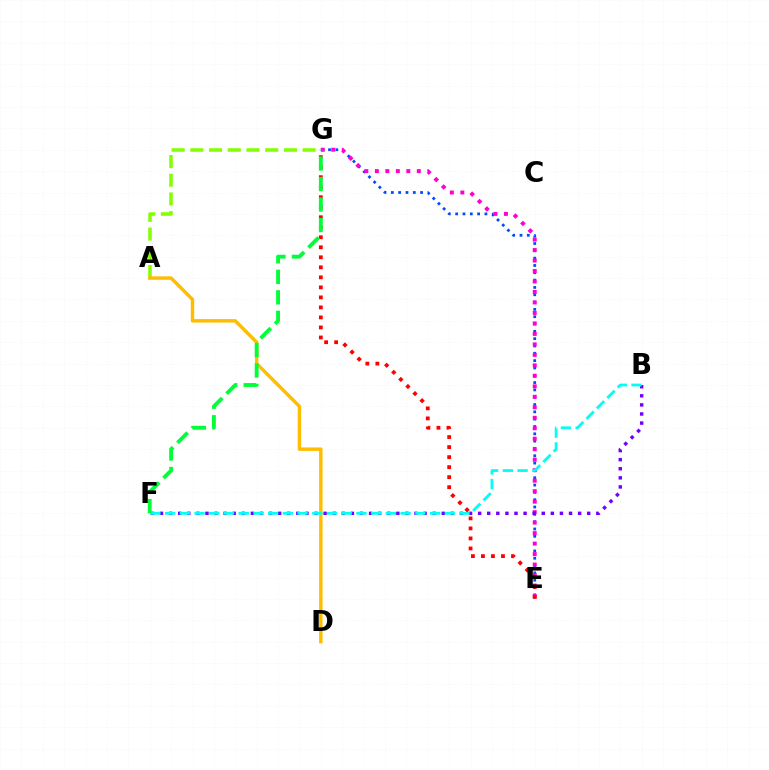{('A', 'G'): [{'color': '#84ff00', 'line_style': 'dashed', 'thickness': 2.54}], ('E', 'G'): [{'color': '#004bff', 'line_style': 'dotted', 'thickness': 1.99}, {'color': '#ff00cf', 'line_style': 'dotted', 'thickness': 2.85}, {'color': '#ff0000', 'line_style': 'dotted', 'thickness': 2.72}], ('A', 'D'): [{'color': '#ffbd00', 'line_style': 'solid', 'thickness': 2.48}], ('B', 'F'): [{'color': '#7200ff', 'line_style': 'dotted', 'thickness': 2.47}, {'color': '#00fff6', 'line_style': 'dashed', 'thickness': 2.0}], ('F', 'G'): [{'color': '#00ff39', 'line_style': 'dashed', 'thickness': 2.79}]}